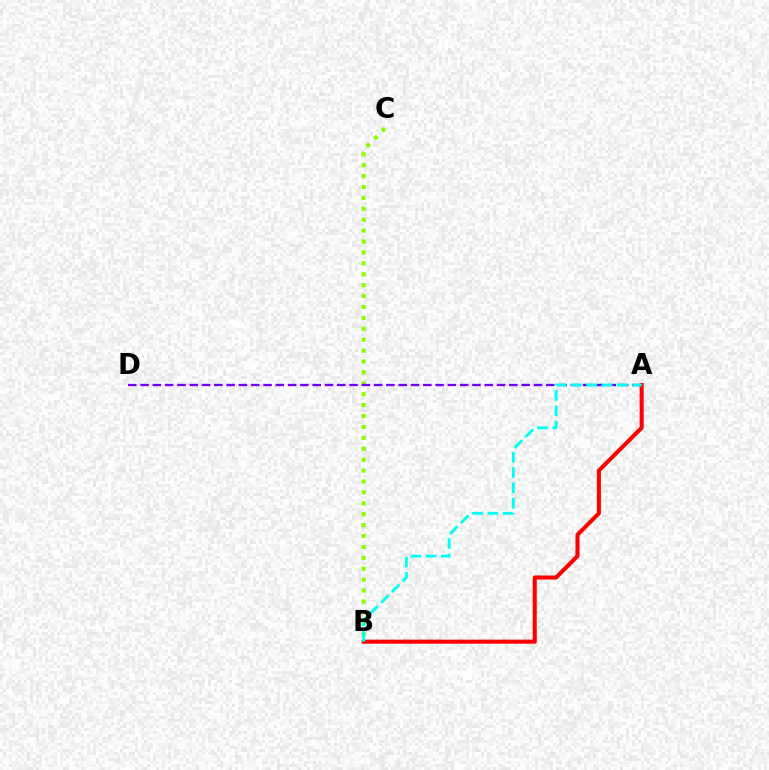{('B', 'C'): [{'color': '#84ff00', 'line_style': 'dotted', 'thickness': 2.96}], ('A', 'D'): [{'color': '#7200ff', 'line_style': 'dashed', 'thickness': 1.67}], ('A', 'B'): [{'color': '#ff0000', 'line_style': 'solid', 'thickness': 2.92}, {'color': '#00fff6', 'line_style': 'dashed', 'thickness': 2.08}]}